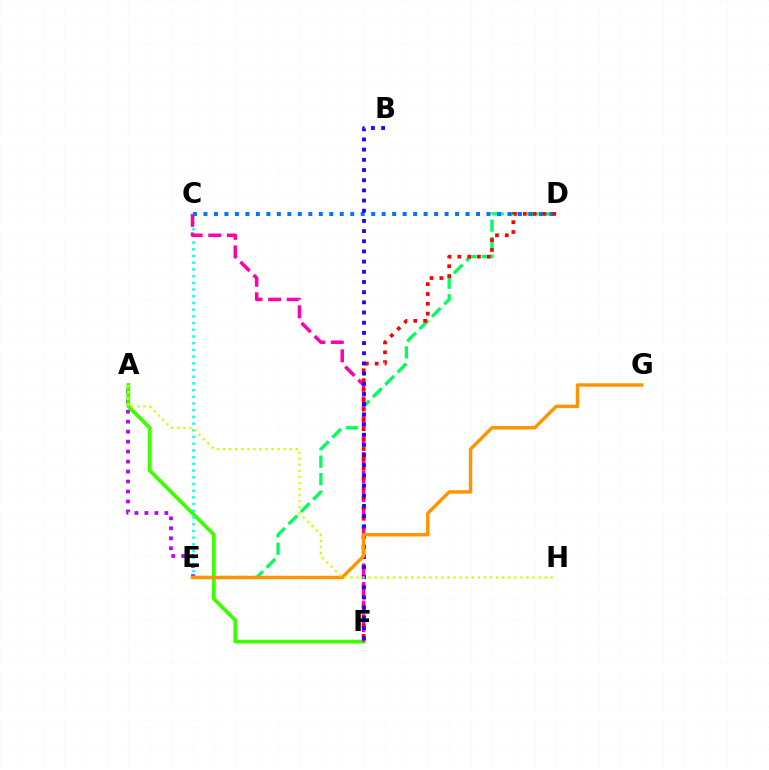{('A', 'E'): [{'color': '#b900ff', 'line_style': 'dotted', 'thickness': 2.71}], ('A', 'F'): [{'color': '#3dff00', 'line_style': 'solid', 'thickness': 2.7}], ('C', 'E'): [{'color': '#00fff6', 'line_style': 'dotted', 'thickness': 1.82}], ('D', 'E'): [{'color': '#00ff5c', 'line_style': 'dashed', 'thickness': 2.37}], ('C', 'F'): [{'color': '#ff00ac', 'line_style': 'dashed', 'thickness': 2.52}], ('C', 'D'): [{'color': '#0074ff', 'line_style': 'dotted', 'thickness': 2.85}], ('D', 'F'): [{'color': '#ff0000', 'line_style': 'dotted', 'thickness': 2.67}], ('B', 'F'): [{'color': '#2500ff', 'line_style': 'dotted', 'thickness': 2.77}], ('E', 'G'): [{'color': '#ff9400', 'line_style': 'solid', 'thickness': 2.47}], ('A', 'H'): [{'color': '#d1ff00', 'line_style': 'dotted', 'thickness': 1.65}]}